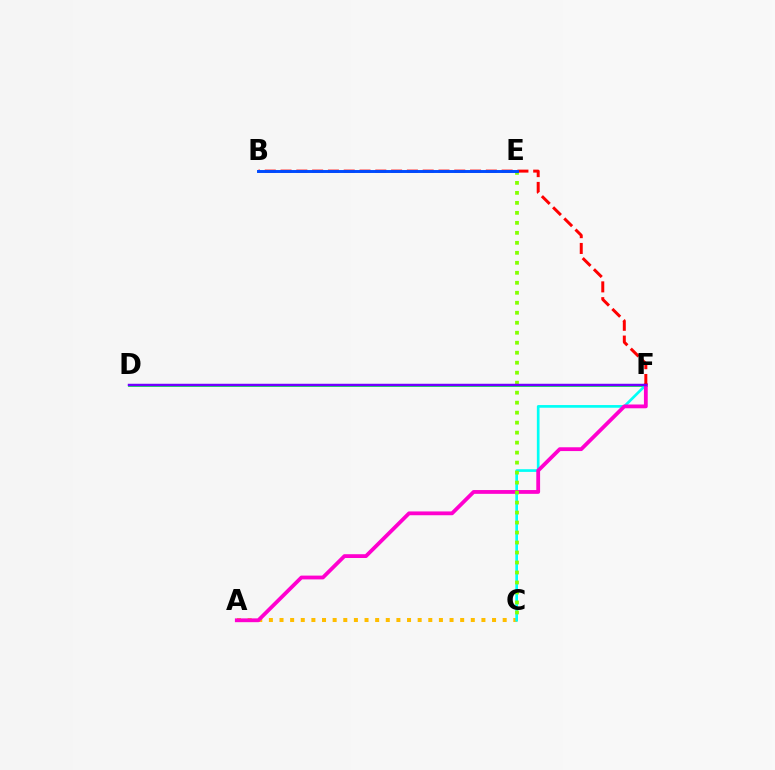{('D', 'F'): [{'color': '#00ff39', 'line_style': 'solid', 'thickness': 2.0}, {'color': '#7200ff', 'line_style': 'solid', 'thickness': 1.78}], ('A', 'C'): [{'color': '#ffbd00', 'line_style': 'dotted', 'thickness': 2.89}], ('C', 'F'): [{'color': '#00fff6', 'line_style': 'solid', 'thickness': 1.93}], ('A', 'F'): [{'color': '#ff00cf', 'line_style': 'solid', 'thickness': 2.73}], ('C', 'E'): [{'color': '#84ff00', 'line_style': 'dotted', 'thickness': 2.71}], ('B', 'F'): [{'color': '#ff0000', 'line_style': 'dashed', 'thickness': 2.15}], ('B', 'E'): [{'color': '#004bff', 'line_style': 'solid', 'thickness': 2.12}]}